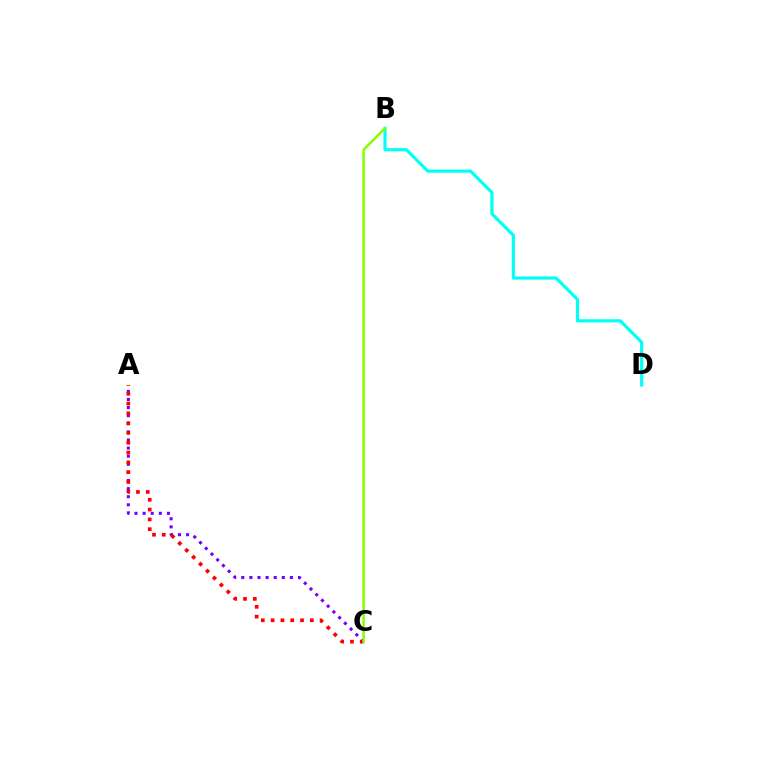{('A', 'C'): [{'color': '#7200ff', 'line_style': 'dotted', 'thickness': 2.2}, {'color': '#ff0000', 'line_style': 'dotted', 'thickness': 2.66}], ('B', 'D'): [{'color': '#00fff6', 'line_style': 'solid', 'thickness': 2.28}], ('B', 'C'): [{'color': '#84ff00', 'line_style': 'solid', 'thickness': 1.8}]}